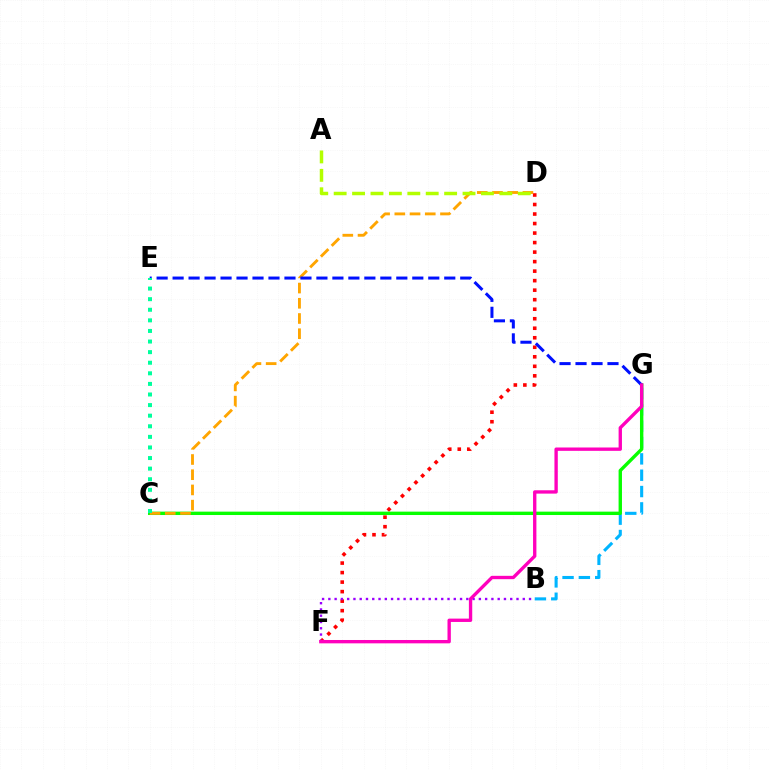{('D', 'F'): [{'color': '#ff0000', 'line_style': 'dotted', 'thickness': 2.59}], ('B', 'F'): [{'color': '#9b00ff', 'line_style': 'dotted', 'thickness': 1.7}], ('B', 'G'): [{'color': '#00b5ff', 'line_style': 'dashed', 'thickness': 2.22}], ('C', 'G'): [{'color': '#08ff00', 'line_style': 'solid', 'thickness': 2.44}], ('C', 'D'): [{'color': '#ffa500', 'line_style': 'dashed', 'thickness': 2.07}], ('E', 'G'): [{'color': '#0010ff', 'line_style': 'dashed', 'thickness': 2.17}], ('A', 'D'): [{'color': '#b3ff00', 'line_style': 'dashed', 'thickness': 2.5}], ('C', 'E'): [{'color': '#00ff9d', 'line_style': 'dotted', 'thickness': 2.88}], ('F', 'G'): [{'color': '#ff00bd', 'line_style': 'solid', 'thickness': 2.41}]}